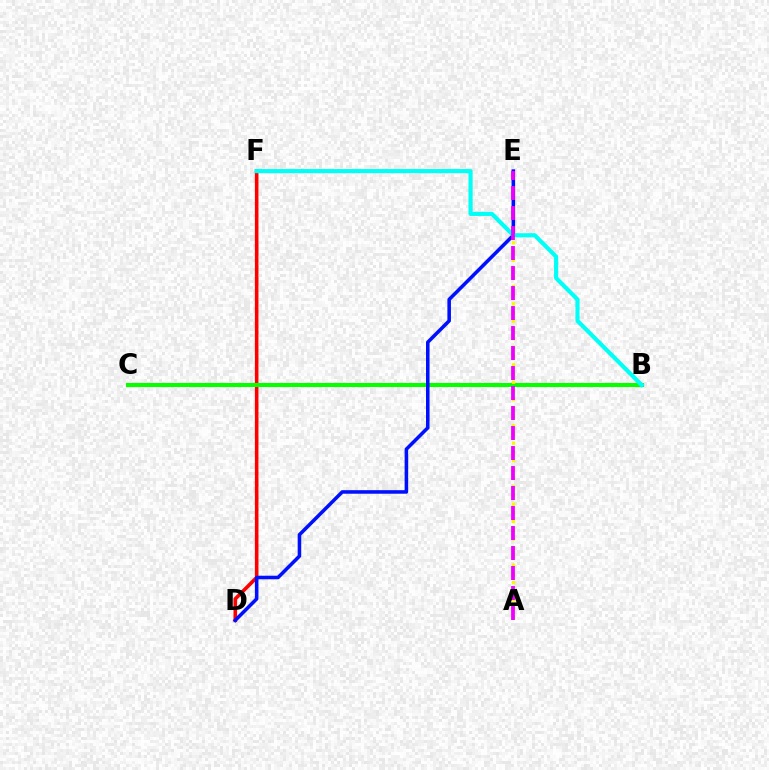{('D', 'F'): [{'color': '#ff0000', 'line_style': 'solid', 'thickness': 2.58}], ('B', 'C'): [{'color': '#08ff00', 'line_style': 'solid', 'thickness': 2.93}], ('A', 'E'): [{'color': '#fcf500', 'line_style': 'dotted', 'thickness': 2.37}, {'color': '#ee00ff', 'line_style': 'dashed', 'thickness': 2.72}], ('D', 'E'): [{'color': '#0010ff', 'line_style': 'solid', 'thickness': 2.56}], ('B', 'F'): [{'color': '#00fff6', 'line_style': 'solid', 'thickness': 2.98}]}